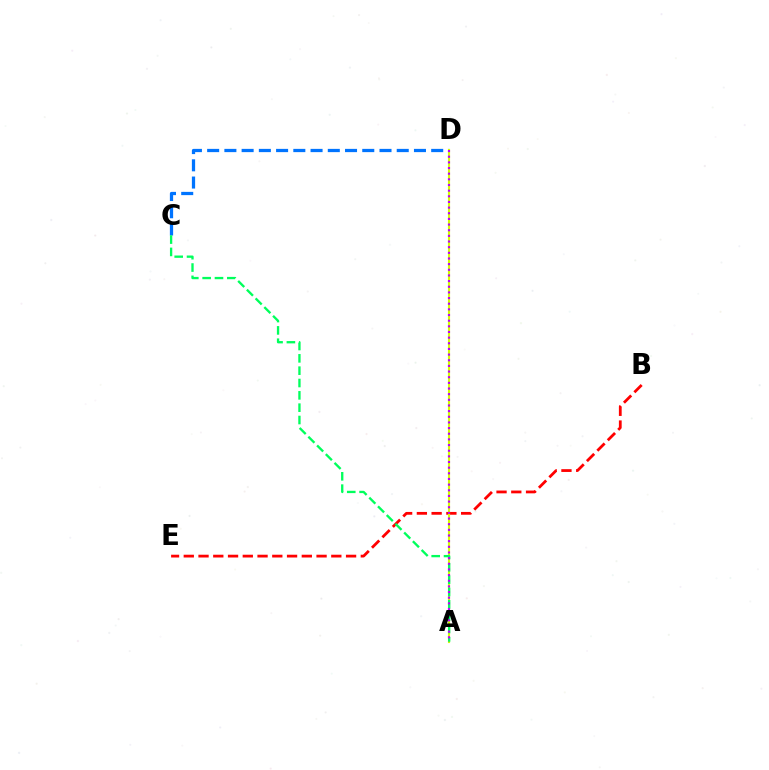{('C', 'D'): [{'color': '#0074ff', 'line_style': 'dashed', 'thickness': 2.34}], ('B', 'E'): [{'color': '#ff0000', 'line_style': 'dashed', 'thickness': 2.0}], ('A', 'D'): [{'color': '#d1ff00', 'line_style': 'solid', 'thickness': 1.53}, {'color': '#b900ff', 'line_style': 'dotted', 'thickness': 1.54}], ('A', 'C'): [{'color': '#00ff5c', 'line_style': 'dashed', 'thickness': 1.68}]}